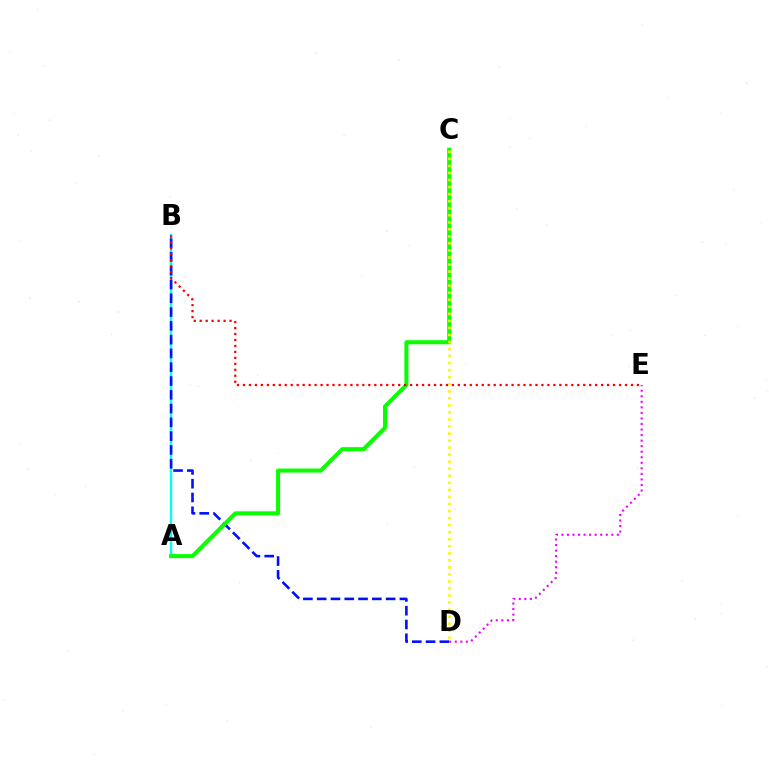{('A', 'B'): [{'color': '#00fff6', 'line_style': 'solid', 'thickness': 1.74}], ('B', 'D'): [{'color': '#0010ff', 'line_style': 'dashed', 'thickness': 1.87}], ('A', 'C'): [{'color': '#08ff00', 'line_style': 'solid', 'thickness': 2.89}], ('C', 'D'): [{'color': '#fcf500', 'line_style': 'dotted', 'thickness': 1.91}], ('D', 'E'): [{'color': '#ee00ff', 'line_style': 'dotted', 'thickness': 1.51}], ('B', 'E'): [{'color': '#ff0000', 'line_style': 'dotted', 'thickness': 1.62}]}